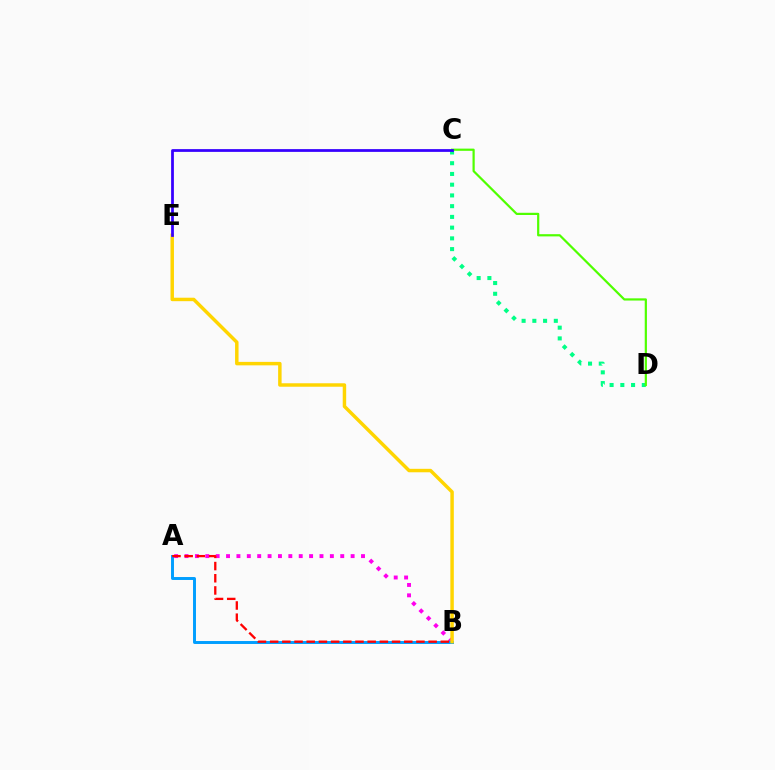{('A', 'B'): [{'color': '#ff00ed', 'line_style': 'dotted', 'thickness': 2.82}, {'color': '#009eff', 'line_style': 'solid', 'thickness': 2.12}, {'color': '#ff0000', 'line_style': 'dashed', 'thickness': 1.66}], ('C', 'D'): [{'color': '#00ff86', 'line_style': 'dotted', 'thickness': 2.92}, {'color': '#4fff00', 'line_style': 'solid', 'thickness': 1.59}], ('B', 'E'): [{'color': '#ffd500', 'line_style': 'solid', 'thickness': 2.49}], ('C', 'E'): [{'color': '#3700ff', 'line_style': 'solid', 'thickness': 1.99}]}